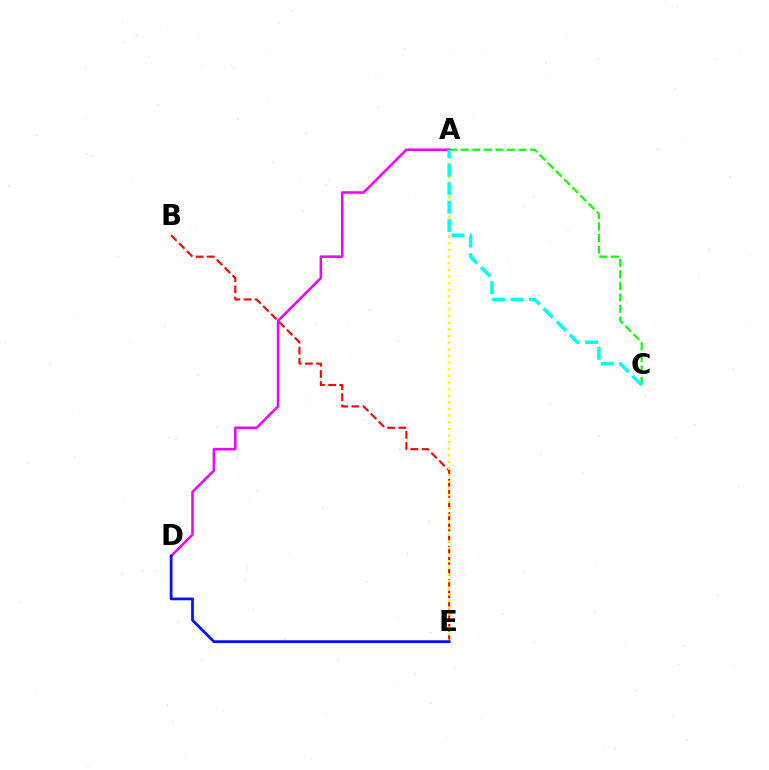{('B', 'E'): [{'color': '#ff0000', 'line_style': 'dashed', 'thickness': 1.52}], ('A', 'E'): [{'color': '#fcf500', 'line_style': 'dotted', 'thickness': 1.8}], ('A', 'C'): [{'color': '#08ff00', 'line_style': 'dashed', 'thickness': 1.57}, {'color': '#00fff6', 'line_style': 'dashed', 'thickness': 2.51}], ('A', 'D'): [{'color': '#ee00ff', 'line_style': 'solid', 'thickness': 1.82}], ('D', 'E'): [{'color': '#0010ff', 'line_style': 'solid', 'thickness': 1.98}]}